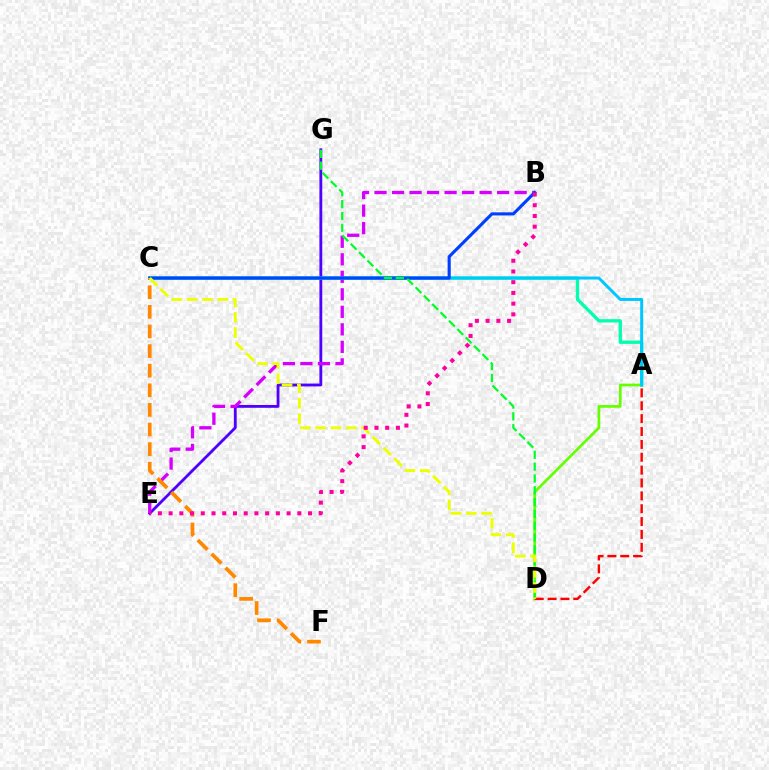{('E', 'G'): [{'color': '#4f00ff', 'line_style': 'solid', 'thickness': 2.04}], ('B', 'E'): [{'color': '#d600ff', 'line_style': 'dashed', 'thickness': 2.38}, {'color': '#ff00a0', 'line_style': 'dotted', 'thickness': 2.91}], ('A', 'C'): [{'color': '#00ffaf', 'line_style': 'solid', 'thickness': 2.39}, {'color': '#00c7ff', 'line_style': 'solid', 'thickness': 2.14}], ('A', 'D'): [{'color': '#66ff00', 'line_style': 'solid', 'thickness': 1.96}, {'color': '#ff0000', 'line_style': 'dashed', 'thickness': 1.75}], ('B', 'C'): [{'color': '#003fff', 'line_style': 'solid', 'thickness': 2.24}], ('D', 'G'): [{'color': '#00ff27', 'line_style': 'dashed', 'thickness': 1.61}], ('C', 'F'): [{'color': '#ff8800', 'line_style': 'dashed', 'thickness': 2.66}], ('C', 'D'): [{'color': '#eeff00', 'line_style': 'dashed', 'thickness': 2.08}]}